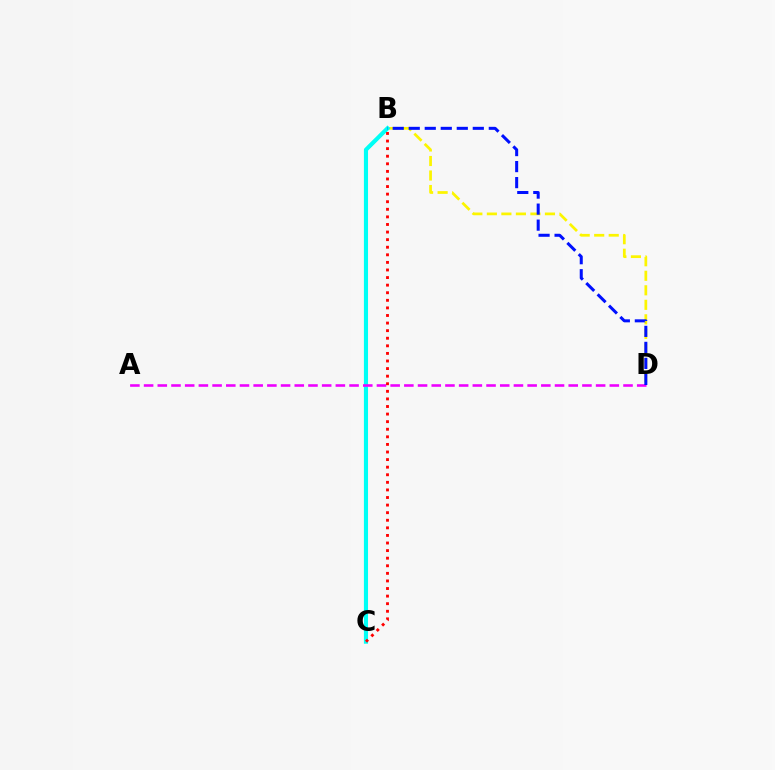{('B', 'C'): [{'color': '#08ff00', 'line_style': 'dashed', 'thickness': 2.14}, {'color': '#00fff6', 'line_style': 'solid', 'thickness': 2.97}, {'color': '#ff0000', 'line_style': 'dotted', 'thickness': 2.06}], ('B', 'D'): [{'color': '#fcf500', 'line_style': 'dashed', 'thickness': 1.97}, {'color': '#0010ff', 'line_style': 'dashed', 'thickness': 2.18}], ('A', 'D'): [{'color': '#ee00ff', 'line_style': 'dashed', 'thickness': 1.86}]}